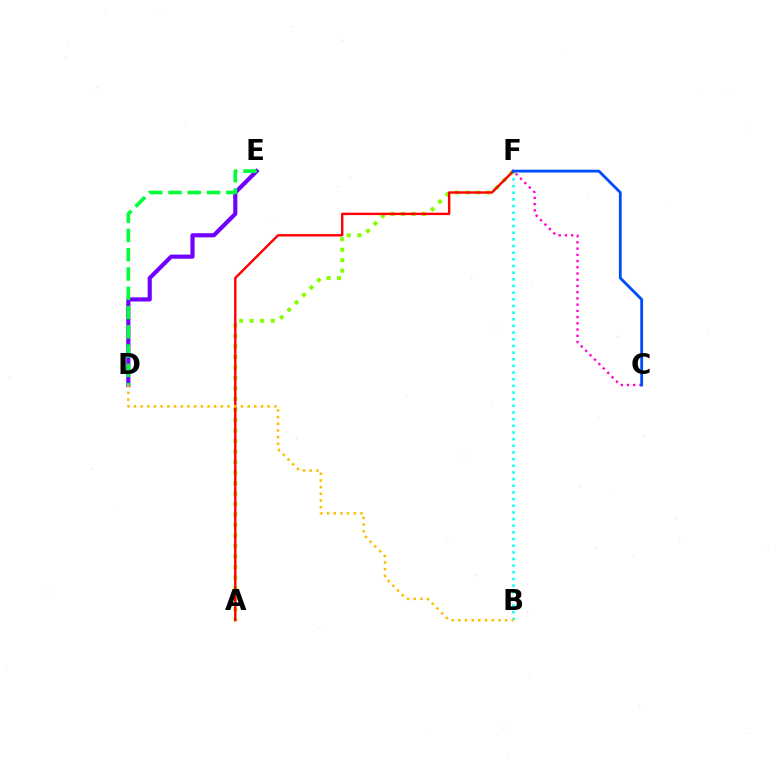{('B', 'F'): [{'color': '#00fff6', 'line_style': 'dotted', 'thickness': 1.81}], ('A', 'F'): [{'color': '#84ff00', 'line_style': 'dotted', 'thickness': 2.85}, {'color': '#ff0000', 'line_style': 'solid', 'thickness': 1.73}], ('D', 'E'): [{'color': '#7200ff', 'line_style': 'solid', 'thickness': 2.98}, {'color': '#00ff39', 'line_style': 'dashed', 'thickness': 2.62}], ('B', 'D'): [{'color': '#ffbd00', 'line_style': 'dotted', 'thickness': 1.82}], ('C', 'F'): [{'color': '#ff00cf', 'line_style': 'dotted', 'thickness': 1.69}, {'color': '#004bff', 'line_style': 'solid', 'thickness': 2.02}]}